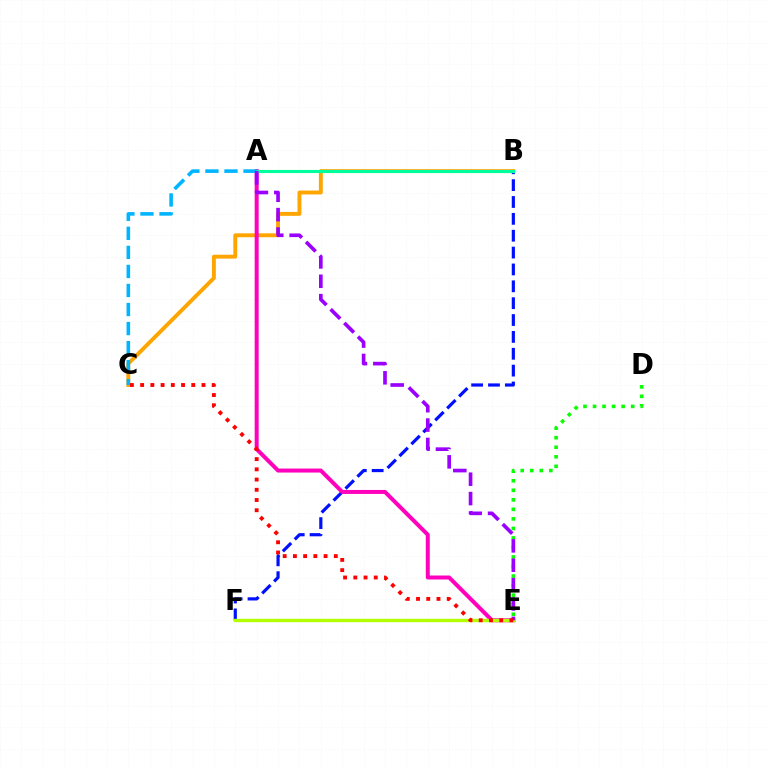{('B', 'F'): [{'color': '#0010ff', 'line_style': 'dashed', 'thickness': 2.29}], ('B', 'C'): [{'color': '#ffa500', 'line_style': 'solid', 'thickness': 2.81}], ('A', 'E'): [{'color': '#ff00bd', 'line_style': 'solid', 'thickness': 2.87}, {'color': '#9b00ff', 'line_style': 'dashed', 'thickness': 2.63}], ('A', 'B'): [{'color': '#00ff9d', 'line_style': 'solid', 'thickness': 2.24}], ('A', 'C'): [{'color': '#00b5ff', 'line_style': 'dashed', 'thickness': 2.59}], ('E', 'F'): [{'color': '#b3ff00', 'line_style': 'solid', 'thickness': 2.43}], ('D', 'E'): [{'color': '#08ff00', 'line_style': 'dotted', 'thickness': 2.59}], ('C', 'E'): [{'color': '#ff0000', 'line_style': 'dotted', 'thickness': 2.78}]}